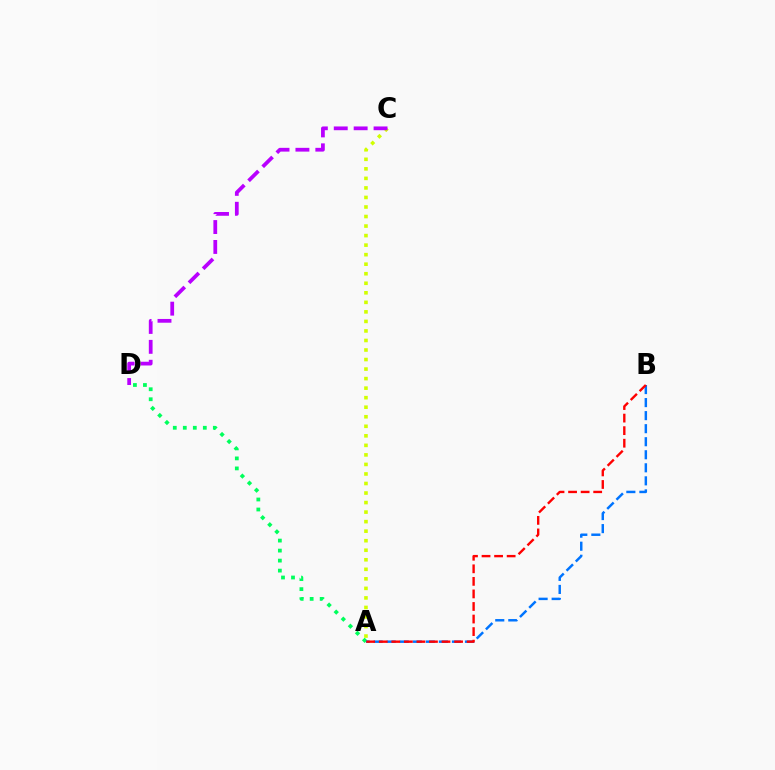{('A', 'D'): [{'color': '#00ff5c', 'line_style': 'dotted', 'thickness': 2.72}], ('A', 'B'): [{'color': '#0074ff', 'line_style': 'dashed', 'thickness': 1.77}, {'color': '#ff0000', 'line_style': 'dashed', 'thickness': 1.71}], ('A', 'C'): [{'color': '#d1ff00', 'line_style': 'dotted', 'thickness': 2.59}], ('C', 'D'): [{'color': '#b900ff', 'line_style': 'dashed', 'thickness': 2.7}]}